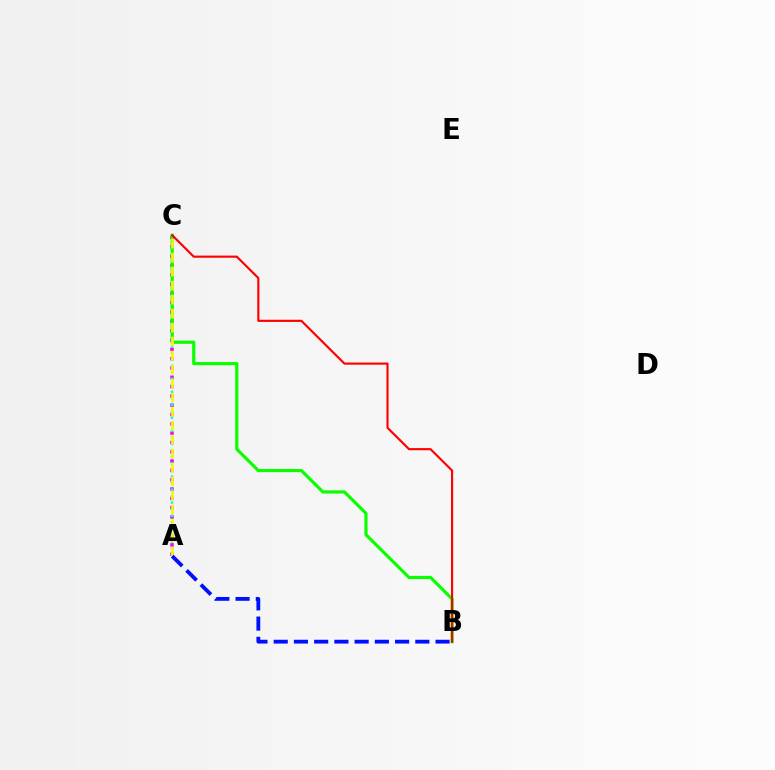{('A', 'C'): [{'color': '#ee00ff', 'line_style': 'dotted', 'thickness': 2.53}, {'color': '#00fff6', 'line_style': 'dotted', 'thickness': 1.77}, {'color': '#fcf500', 'line_style': 'dashed', 'thickness': 1.9}], ('B', 'C'): [{'color': '#08ff00', 'line_style': 'solid', 'thickness': 2.28}, {'color': '#ff0000', 'line_style': 'solid', 'thickness': 1.55}], ('A', 'B'): [{'color': '#0010ff', 'line_style': 'dashed', 'thickness': 2.75}]}